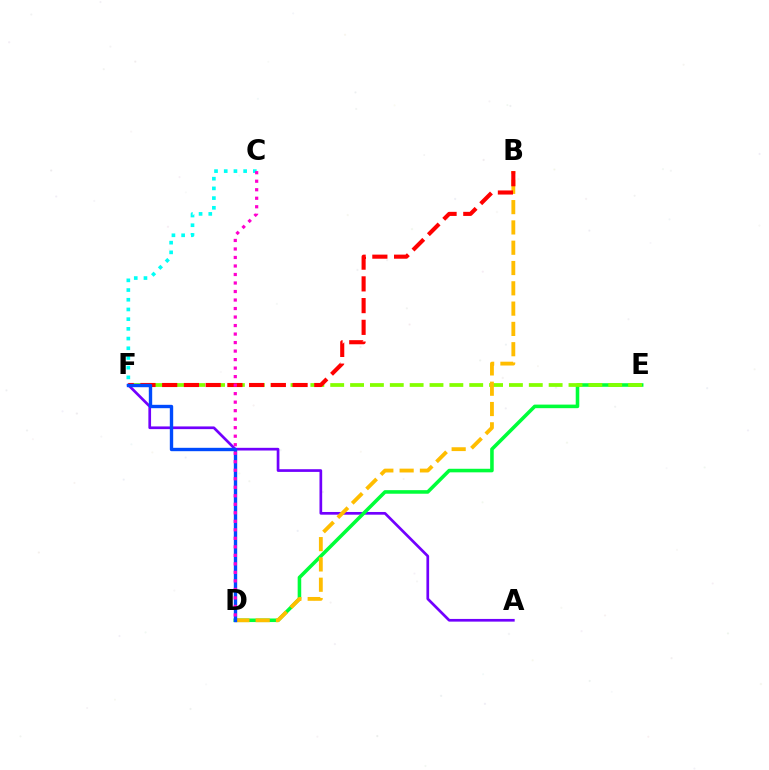{('A', 'F'): [{'color': '#7200ff', 'line_style': 'solid', 'thickness': 1.94}], ('D', 'E'): [{'color': '#00ff39', 'line_style': 'solid', 'thickness': 2.57}], ('E', 'F'): [{'color': '#84ff00', 'line_style': 'dashed', 'thickness': 2.7}], ('B', 'D'): [{'color': '#ffbd00', 'line_style': 'dashed', 'thickness': 2.76}], ('B', 'F'): [{'color': '#ff0000', 'line_style': 'dashed', 'thickness': 2.95}], ('C', 'F'): [{'color': '#00fff6', 'line_style': 'dotted', 'thickness': 2.64}], ('D', 'F'): [{'color': '#004bff', 'line_style': 'solid', 'thickness': 2.43}], ('C', 'D'): [{'color': '#ff00cf', 'line_style': 'dotted', 'thickness': 2.31}]}